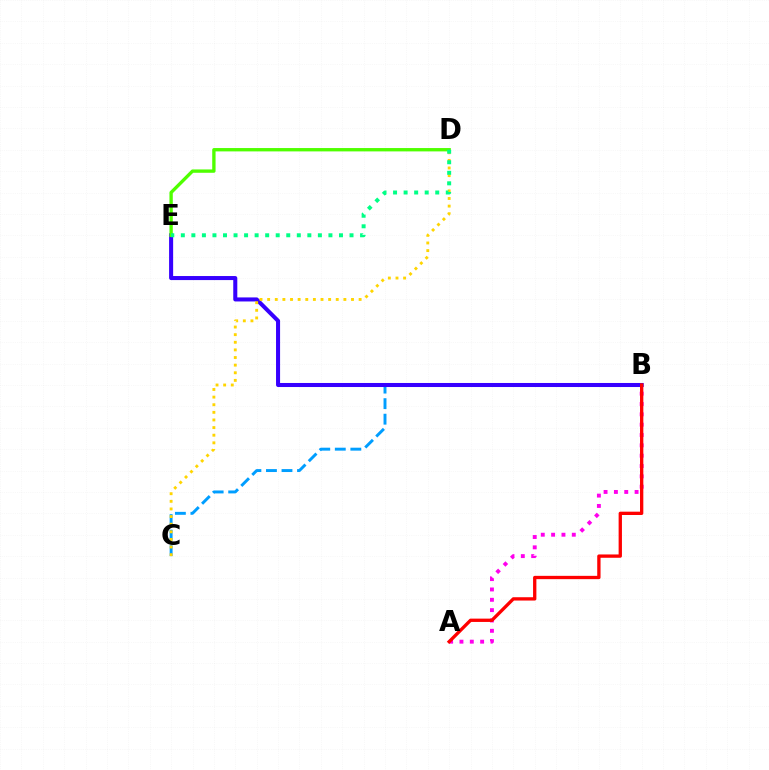{('A', 'B'): [{'color': '#ff00ed', 'line_style': 'dotted', 'thickness': 2.81}, {'color': '#ff0000', 'line_style': 'solid', 'thickness': 2.39}], ('B', 'C'): [{'color': '#009eff', 'line_style': 'dashed', 'thickness': 2.11}], ('B', 'E'): [{'color': '#3700ff', 'line_style': 'solid', 'thickness': 2.91}], ('C', 'D'): [{'color': '#ffd500', 'line_style': 'dotted', 'thickness': 2.07}], ('D', 'E'): [{'color': '#4fff00', 'line_style': 'solid', 'thickness': 2.41}, {'color': '#00ff86', 'line_style': 'dotted', 'thickness': 2.86}]}